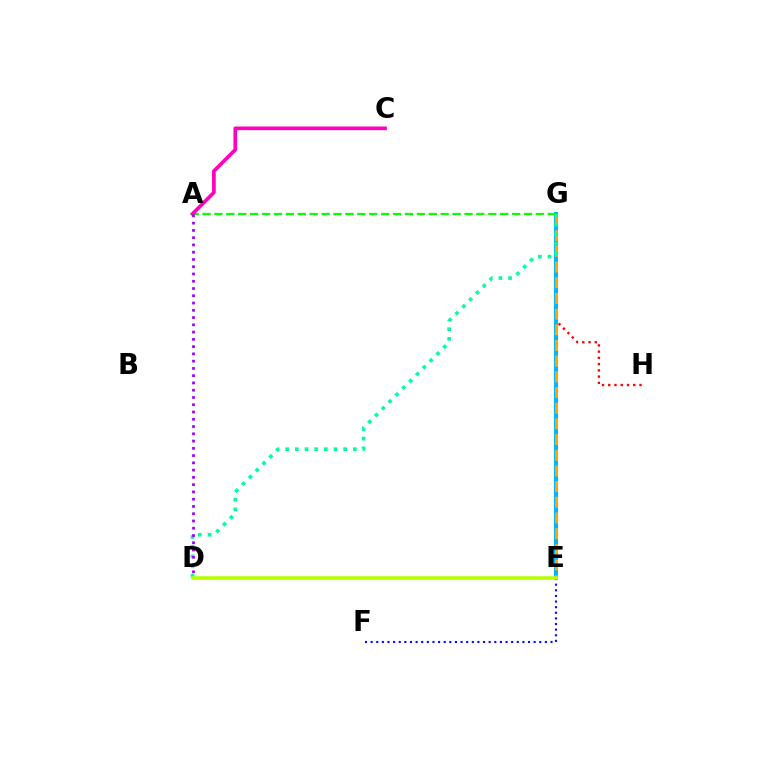{('G', 'H'): [{'color': '#ff0000', 'line_style': 'dotted', 'thickness': 1.7}], ('E', 'G'): [{'color': '#00b5ff', 'line_style': 'solid', 'thickness': 2.88}, {'color': '#ffa500', 'line_style': 'dashed', 'thickness': 2.13}], ('E', 'F'): [{'color': '#0010ff', 'line_style': 'dotted', 'thickness': 1.53}], ('D', 'G'): [{'color': '#00ff9d', 'line_style': 'dotted', 'thickness': 2.63}], ('A', 'G'): [{'color': '#08ff00', 'line_style': 'dashed', 'thickness': 1.62}], ('A', 'C'): [{'color': '#ff00bd', 'line_style': 'solid', 'thickness': 2.64}], ('A', 'D'): [{'color': '#9b00ff', 'line_style': 'dotted', 'thickness': 1.97}], ('D', 'E'): [{'color': '#b3ff00', 'line_style': 'solid', 'thickness': 2.56}]}